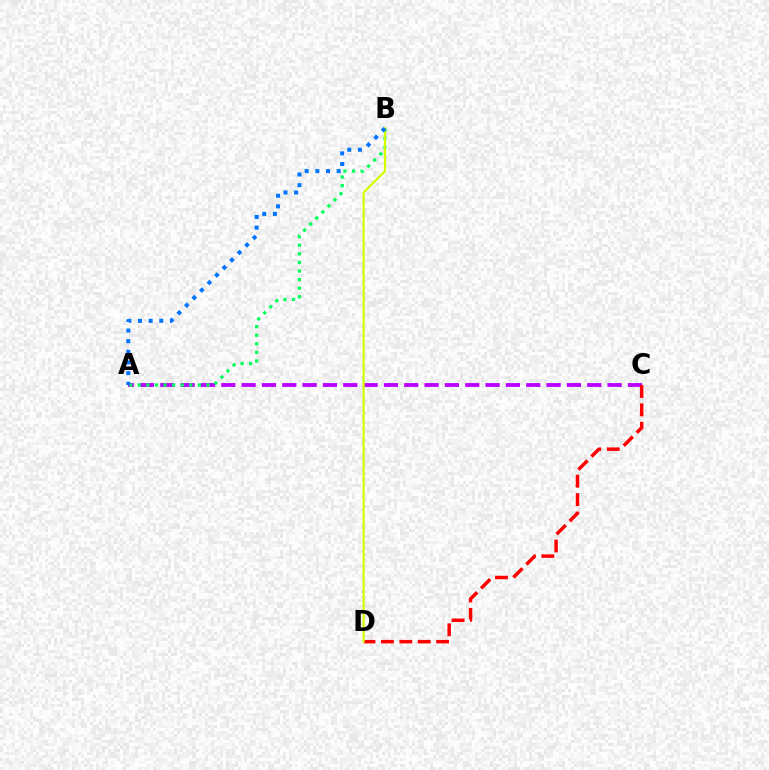{('A', 'C'): [{'color': '#b900ff', 'line_style': 'dashed', 'thickness': 2.76}], ('C', 'D'): [{'color': '#ff0000', 'line_style': 'dashed', 'thickness': 2.5}], ('A', 'B'): [{'color': '#00ff5c', 'line_style': 'dotted', 'thickness': 2.33}, {'color': '#0074ff', 'line_style': 'dotted', 'thickness': 2.89}], ('B', 'D'): [{'color': '#d1ff00', 'line_style': 'solid', 'thickness': 1.62}]}